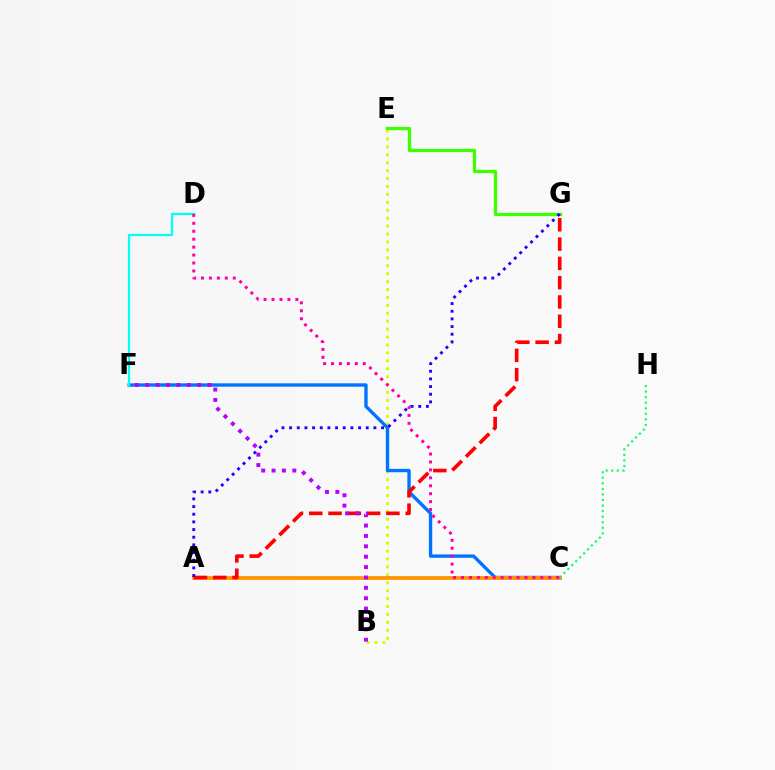{('B', 'E'): [{'color': '#d1ff00', 'line_style': 'dotted', 'thickness': 2.15}], ('C', 'F'): [{'color': '#0074ff', 'line_style': 'solid', 'thickness': 2.43}], ('A', 'C'): [{'color': '#ff9400', 'line_style': 'solid', 'thickness': 2.73}], ('D', 'F'): [{'color': '#00fff6', 'line_style': 'solid', 'thickness': 1.61}], ('A', 'G'): [{'color': '#ff0000', 'line_style': 'dashed', 'thickness': 2.62}, {'color': '#2500ff', 'line_style': 'dotted', 'thickness': 2.08}], ('C', 'H'): [{'color': '#00ff5c', 'line_style': 'dotted', 'thickness': 1.51}], ('E', 'G'): [{'color': '#3dff00', 'line_style': 'solid', 'thickness': 2.36}], ('B', 'F'): [{'color': '#b900ff', 'line_style': 'dotted', 'thickness': 2.82}], ('C', 'D'): [{'color': '#ff00ac', 'line_style': 'dotted', 'thickness': 2.16}]}